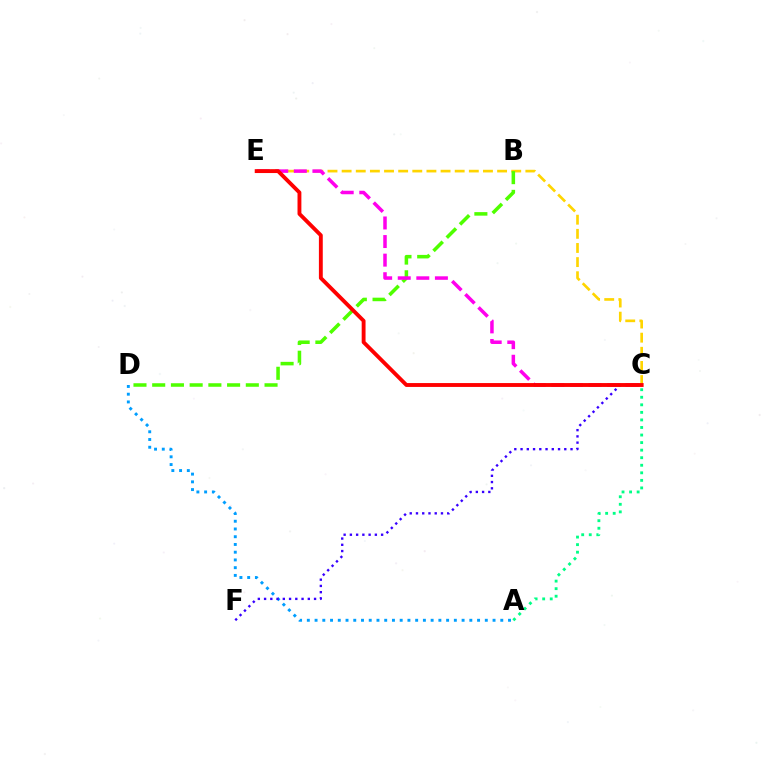{('A', 'D'): [{'color': '#009eff', 'line_style': 'dotted', 'thickness': 2.1}], ('A', 'C'): [{'color': '#00ff86', 'line_style': 'dotted', 'thickness': 2.05}], ('C', 'E'): [{'color': '#ffd500', 'line_style': 'dashed', 'thickness': 1.92}, {'color': '#ff00ed', 'line_style': 'dashed', 'thickness': 2.52}, {'color': '#ff0000', 'line_style': 'solid', 'thickness': 2.78}], ('C', 'F'): [{'color': '#3700ff', 'line_style': 'dotted', 'thickness': 1.7}], ('B', 'D'): [{'color': '#4fff00', 'line_style': 'dashed', 'thickness': 2.54}]}